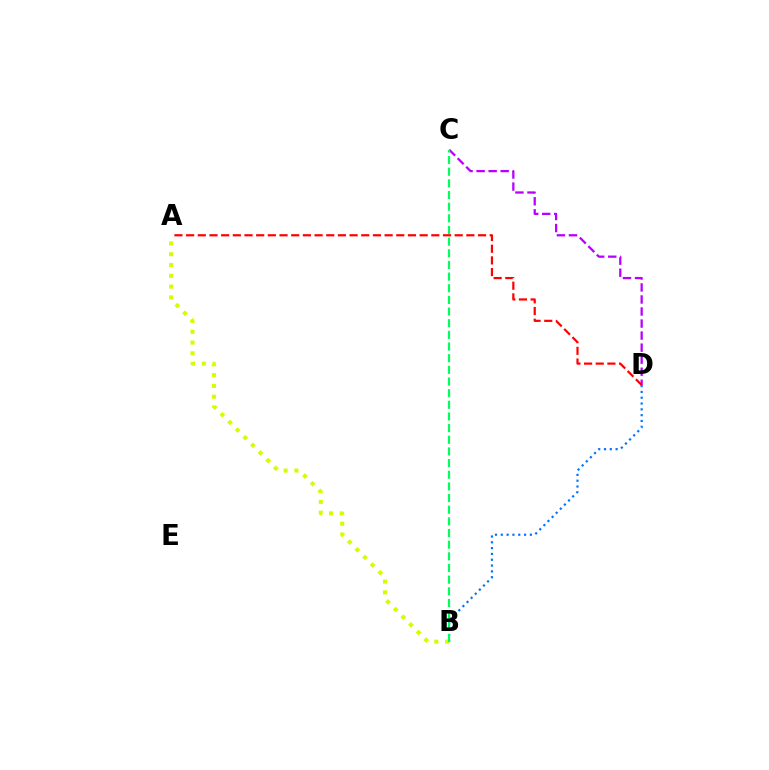{('C', 'D'): [{'color': '#b900ff', 'line_style': 'dashed', 'thickness': 1.64}], ('A', 'B'): [{'color': '#d1ff00', 'line_style': 'dotted', 'thickness': 2.93}], ('B', 'D'): [{'color': '#0074ff', 'line_style': 'dotted', 'thickness': 1.58}], ('B', 'C'): [{'color': '#00ff5c', 'line_style': 'dashed', 'thickness': 1.58}], ('A', 'D'): [{'color': '#ff0000', 'line_style': 'dashed', 'thickness': 1.59}]}